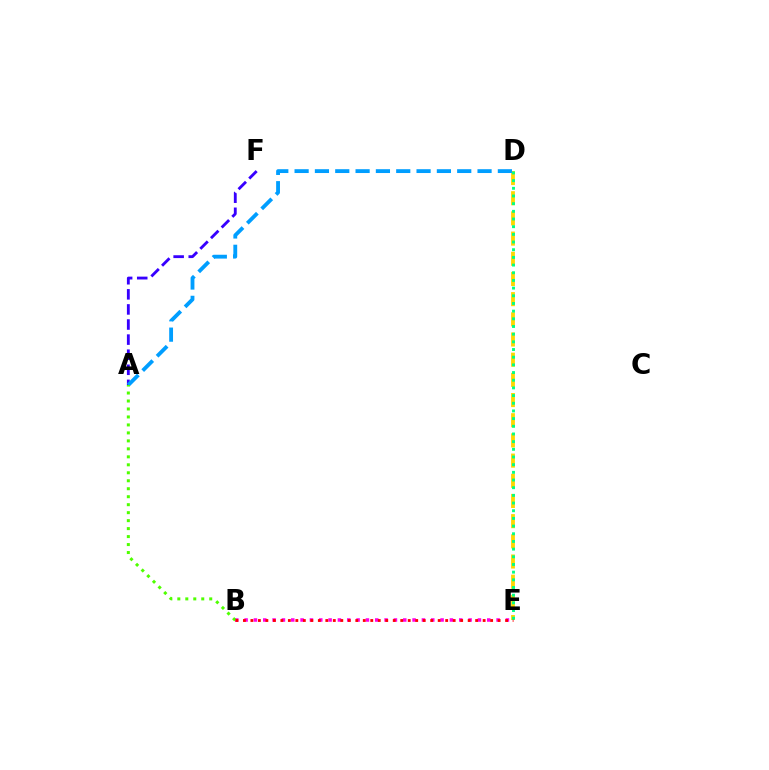{('D', 'E'): [{'color': '#ffd500', 'line_style': 'dashed', 'thickness': 2.74}, {'color': '#00ff86', 'line_style': 'dotted', 'thickness': 2.09}], ('A', 'F'): [{'color': '#3700ff', 'line_style': 'dashed', 'thickness': 2.05}], ('A', 'D'): [{'color': '#009eff', 'line_style': 'dashed', 'thickness': 2.76}], ('B', 'E'): [{'color': '#ff00ed', 'line_style': 'dotted', 'thickness': 2.54}, {'color': '#ff0000', 'line_style': 'dotted', 'thickness': 2.04}], ('A', 'B'): [{'color': '#4fff00', 'line_style': 'dotted', 'thickness': 2.17}]}